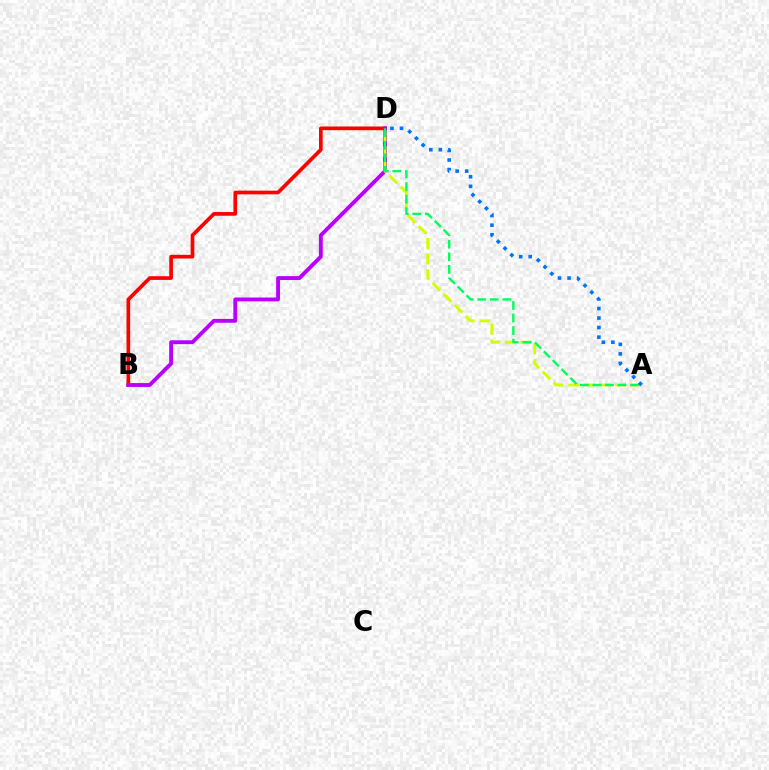{('B', 'D'): [{'color': '#ff0000', 'line_style': 'solid', 'thickness': 2.66}, {'color': '#b900ff', 'line_style': 'solid', 'thickness': 2.78}], ('A', 'D'): [{'color': '#d1ff00', 'line_style': 'dashed', 'thickness': 2.12}, {'color': '#00ff5c', 'line_style': 'dashed', 'thickness': 1.7}, {'color': '#0074ff', 'line_style': 'dotted', 'thickness': 2.59}]}